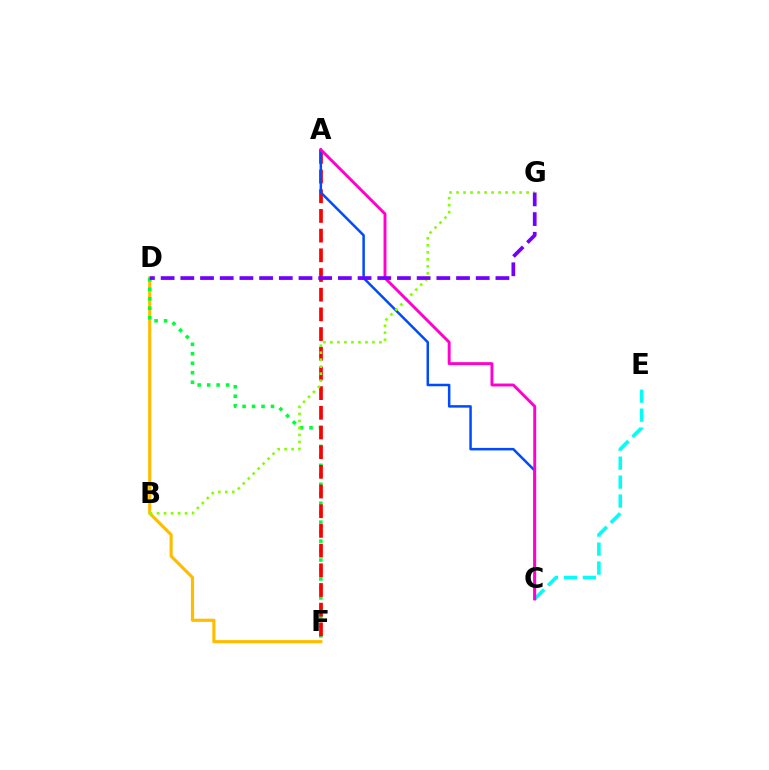{('D', 'F'): [{'color': '#ffbd00', 'line_style': 'solid', 'thickness': 2.28}, {'color': '#00ff39', 'line_style': 'dotted', 'thickness': 2.57}], ('C', 'E'): [{'color': '#00fff6', 'line_style': 'dashed', 'thickness': 2.58}], ('A', 'F'): [{'color': '#ff0000', 'line_style': 'dashed', 'thickness': 2.67}], ('A', 'C'): [{'color': '#004bff', 'line_style': 'solid', 'thickness': 1.8}, {'color': '#ff00cf', 'line_style': 'solid', 'thickness': 2.1}], ('B', 'G'): [{'color': '#84ff00', 'line_style': 'dotted', 'thickness': 1.9}], ('D', 'G'): [{'color': '#7200ff', 'line_style': 'dashed', 'thickness': 2.68}]}